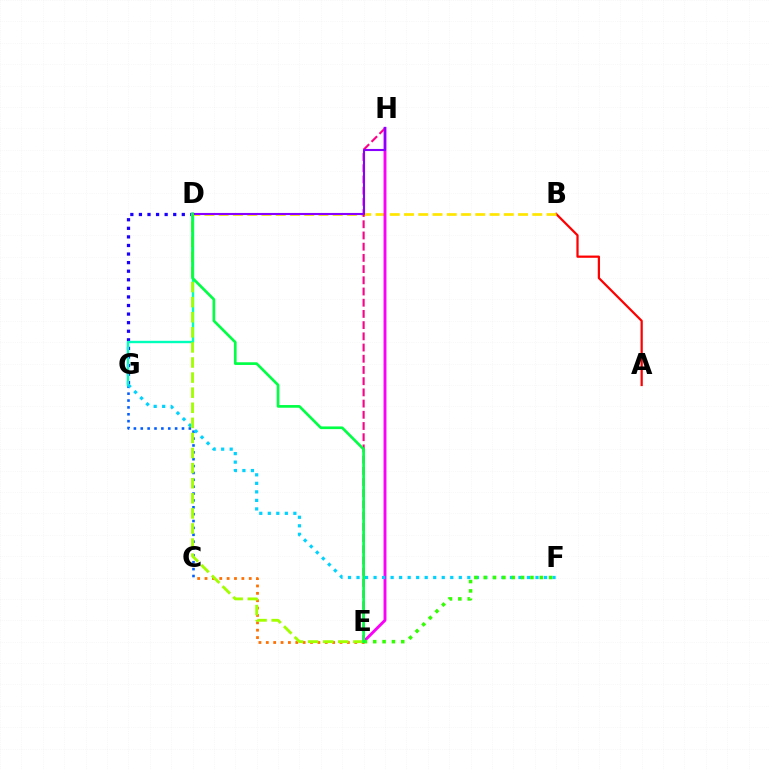{('D', 'G'): [{'color': '#1900ff', 'line_style': 'dotted', 'thickness': 2.33}, {'color': '#00ffbb', 'line_style': 'solid', 'thickness': 1.72}], ('C', 'G'): [{'color': '#005dff', 'line_style': 'dotted', 'thickness': 1.87}], ('A', 'B'): [{'color': '#ff0000', 'line_style': 'solid', 'thickness': 1.61}], ('B', 'D'): [{'color': '#ffe600', 'line_style': 'dashed', 'thickness': 1.94}], ('E', 'H'): [{'color': '#ff0088', 'line_style': 'dashed', 'thickness': 1.52}, {'color': '#fa00f9', 'line_style': 'solid', 'thickness': 2.09}], ('C', 'E'): [{'color': '#ff7000', 'line_style': 'dotted', 'thickness': 2.0}], ('D', 'H'): [{'color': '#8a00ff', 'line_style': 'solid', 'thickness': 1.52}], ('F', 'G'): [{'color': '#00d3ff', 'line_style': 'dotted', 'thickness': 2.32}], ('D', 'E'): [{'color': '#a2ff00', 'line_style': 'dashed', 'thickness': 2.05}, {'color': '#00ff45', 'line_style': 'solid', 'thickness': 1.93}], ('E', 'F'): [{'color': '#31ff00', 'line_style': 'dotted', 'thickness': 2.54}]}